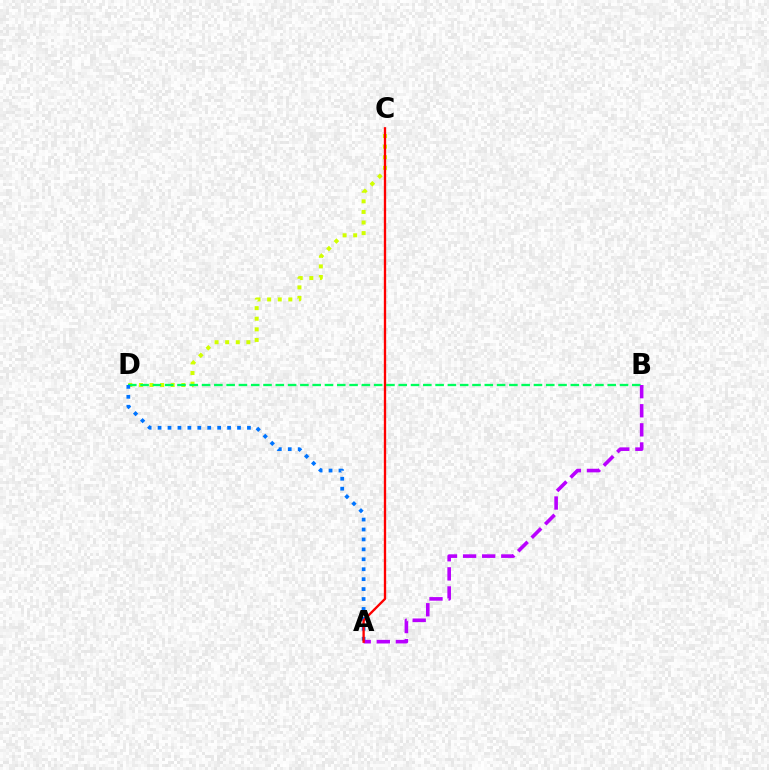{('C', 'D'): [{'color': '#d1ff00', 'line_style': 'dotted', 'thickness': 2.88}], ('B', 'D'): [{'color': '#00ff5c', 'line_style': 'dashed', 'thickness': 1.67}], ('A', 'D'): [{'color': '#0074ff', 'line_style': 'dotted', 'thickness': 2.7}], ('A', 'B'): [{'color': '#b900ff', 'line_style': 'dashed', 'thickness': 2.59}], ('A', 'C'): [{'color': '#ff0000', 'line_style': 'solid', 'thickness': 1.68}]}